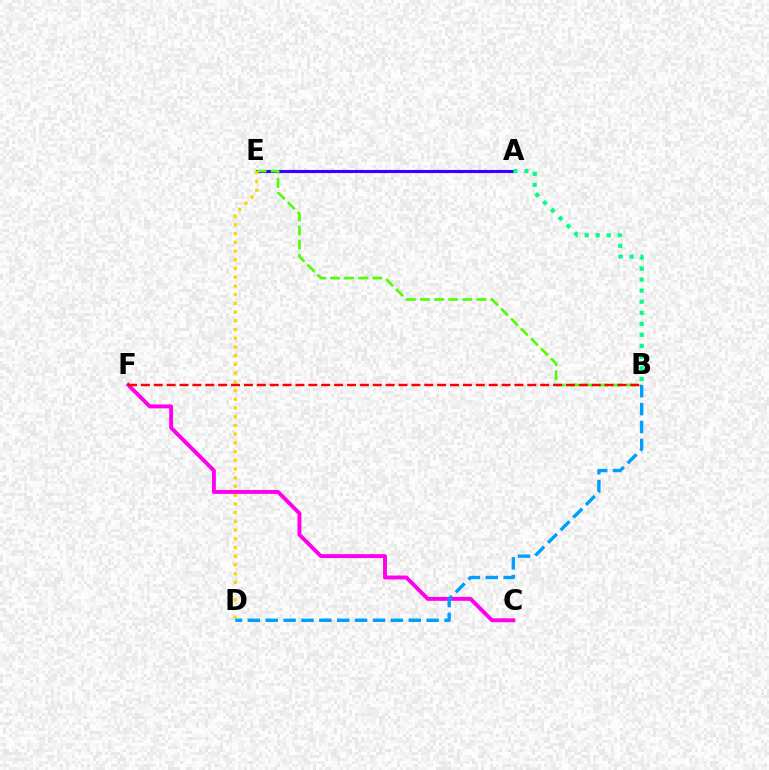{('A', 'E'): [{'color': '#3700ff', 'line_style': 'solid', 'thickness': 2.25}], ('A', 'B'): [{'color': '#00ff86', 'line_style': 'dotted', 'thickness': 3.0}], ('B', 'E'): [{'color': '#4fff00', 'line_style': 'dashed', 'thickness': 1.92}], ('D', 'E'): [{'color': '#ffd500', 'line_style': 'dotted', 'thickness': 2.37}], ('C', 'F'): [{'color': '#ff00ed', 'line_style': 'solid', 'thickness': 2.82}], ('B', 'D'): [{'color': '#009eff', 'line_style': 'dashed', 'thickness': 2.43}], ('B', 'F'): [{'color': '#ff0000', 'line_style': 'dashed', 'thickness': 1.75}]}